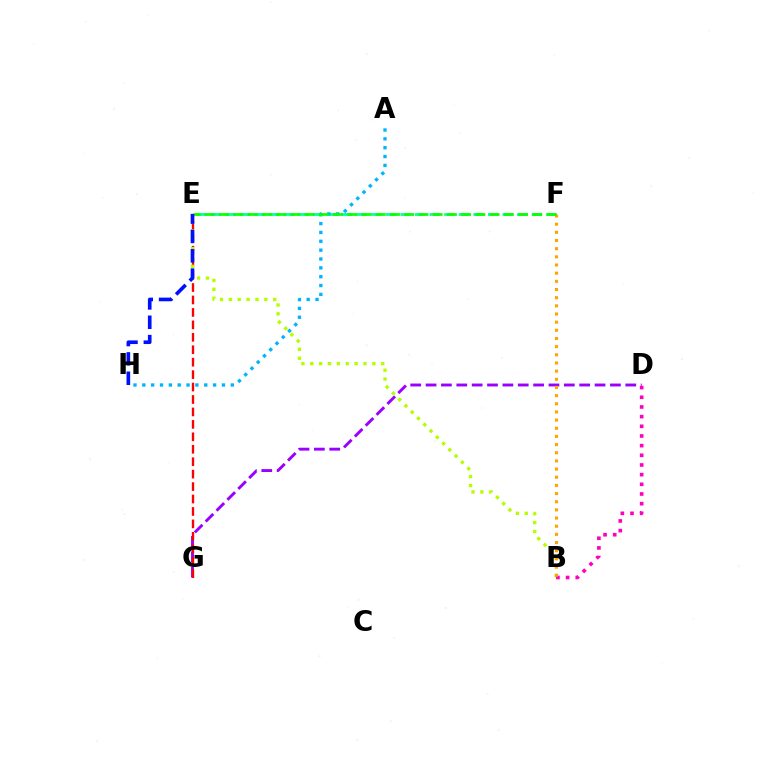{('D', 'G'): [{'color': '#9b00ff', 'line_style': 'dashed', 'thickness': 2.09}], ('E', 'G'): [{'color': '#ff0000', 'line_style': 'dashed', 'thickness': 1.69}], ('E', 'F'): [{'color': '#00ff9d', 'line_style': 'dashed', 'thickness': 1.98}, {'color': '#08ff00', 'line_style': 'dashed', 'thickness': 1.93}], ('A', 'H'): [{'color': '#00b5ff', 'line_style': 'dotted', 'thickness': 2.4}], ('B', 'E'): [{'color': '#b3ff00', 'line_style': 'dotted', 'thickness': 2.41}], ('B', 'D'): [{'color': '#ff00bd', 'line_style': 'dotted', 'thickness': 2.63}], ('B', 'F'): [{'color': '#ffa500', 'line_style': 'dotted', 'thickness': 2.22}], ('E', 'H'): [{'color': '#0010ff', 'line_style': 'dashed', 'thickness': 2.63}]}